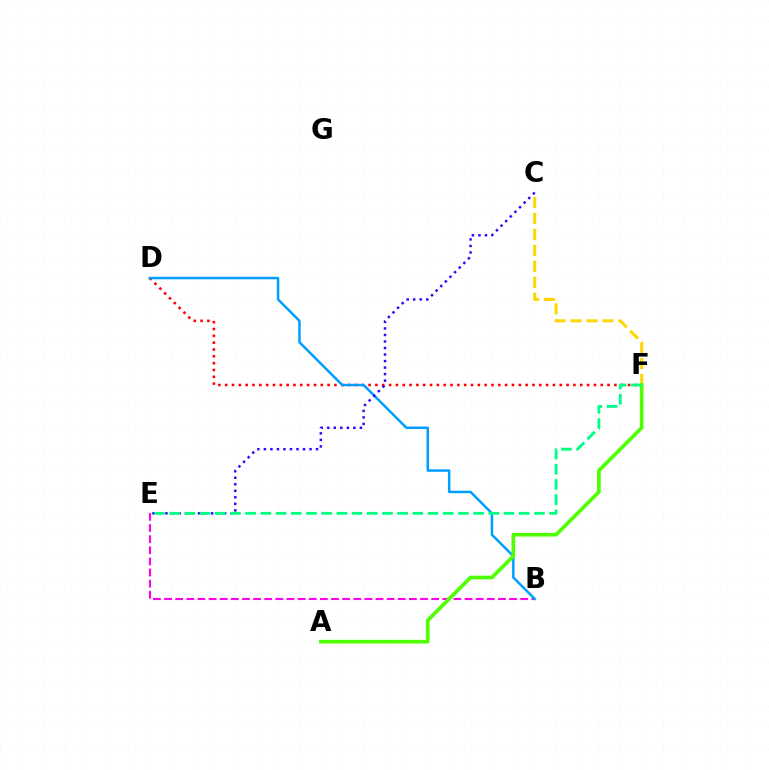{('B', 'E'): [{'color': '#ff00ed', 'line_style': 'dashed', 'thickness': 1.51}], ('D', 'F'): [{'color': '#ff0000', 'line_style': 'dotted', 'thickness': 1.86}], ('C', 'F'): [{'color': '#ffd500', 'line_style': 'dashed', 'thickness': 2.17}], ('B', 'D'): [{'color': '#009eff', 'line_style': 'solid', 'thickness': 1.79}], ('C', 'E'): [{'color': '#3700ff', 'line_style': 'dotted', 'thickness': 1.77}], ('A', 'F'): [{'color': '#4fff00', 'line_style': 'solid', 'thickness': 2.64}], ('E', 'F'): [{'color': '#00ff86', 'line_style': 'dashed', 'thickness': 2.06}]}